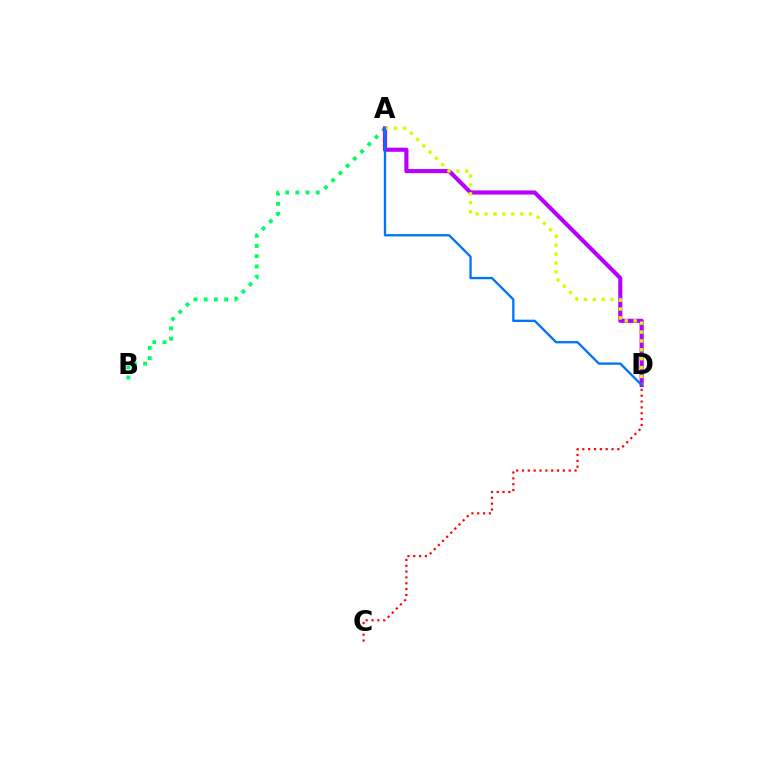{('A', 'B'): [{'color': '#00ff5c', 'line_style': 'dotted', 'thickness': 2.77}], ('A', 'D'): [{'color': '#b900ff', 'line_style': 'solid', 'thickness': 2.96}, {'color': '#d1ff00', 'line_style': 'dotted', 'thickness': 2.41}, {'color': '#0074ff', 'line_style': 'solid', 'thickness': 1.68}], ('C', 'D'): [{'color': '#ff0000', 'line_style': 'dotted', 'thickness': 1.59}]}